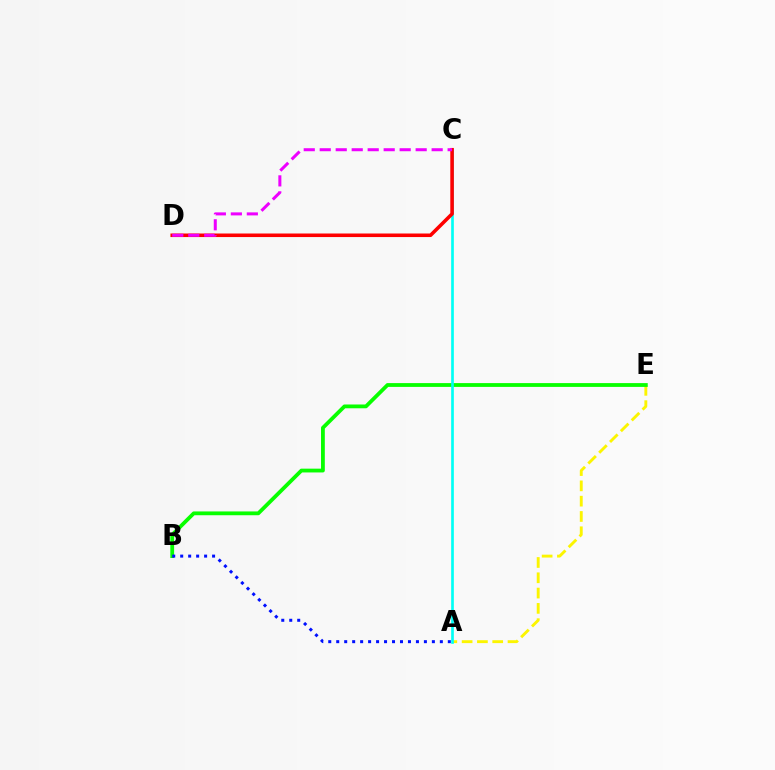{('A', 'E'): [{'color': '#fcf500', 'line_style': 'dashed', 'thickness': 2.08}], ('B', 'E'): [{'color': '#08ff00', 'line_style': 'solid', 'thickness': 2.73}], ('A', 'B'): [{'color': '#0010ff', 'line_style': 'dotted', 'thickness': 2.17}], ('A', 'C'): [{'color': '#00fff6', 'line_style': 'solid', 'thickness': 1.92}], ('C', 'D'): [{'color': '#ff0000', 'line_style': 'solid', 'thickness': 2.56}, {'color': '#ee00ff', 'line_style': 'dashed', 'thickness': 2.17}]}